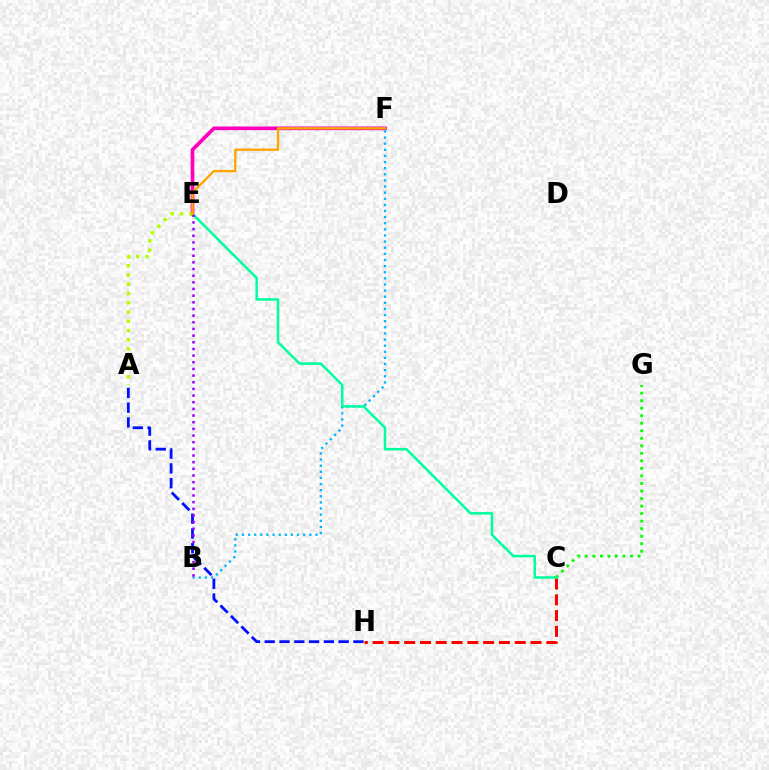{('C', 'H'): [{'color': '#ff0000', 'line_style': 'dashed', 'thickness': 2.15}], ('A', 'H'): [{'color': '#0010ff', 'line_style': 'dashed', 'thickness': 2.01}], ('E', 'F'): [{'color': '#ff00bd', 'line_style': 'solid', 'thickness': 2.65}, {'color': '#ffa500', 'line_style': 'solid', 'thickness': 1.71}], ('A', 'E'): [{'color': '#b3ff00', 'line_style': 'dotted', 'thickness': 2.51}], ('C', 'G'): [{'color': '#08ff00', 'line_style': 'dotted', 'thickness': 2.05}], ('B', 'F'): [{'color': '#00b5ff', 'line_style': 'dotted', 'thickness': 1.66}], ('C', 'E'): [{'color': '#00ff9d', 'line_style': 'solid', 'thickness': 1.81}], ('B', 'E'): [{'color': '#9b00ff', 'line_style': 'dotted', 'thickness': 1.81}]}